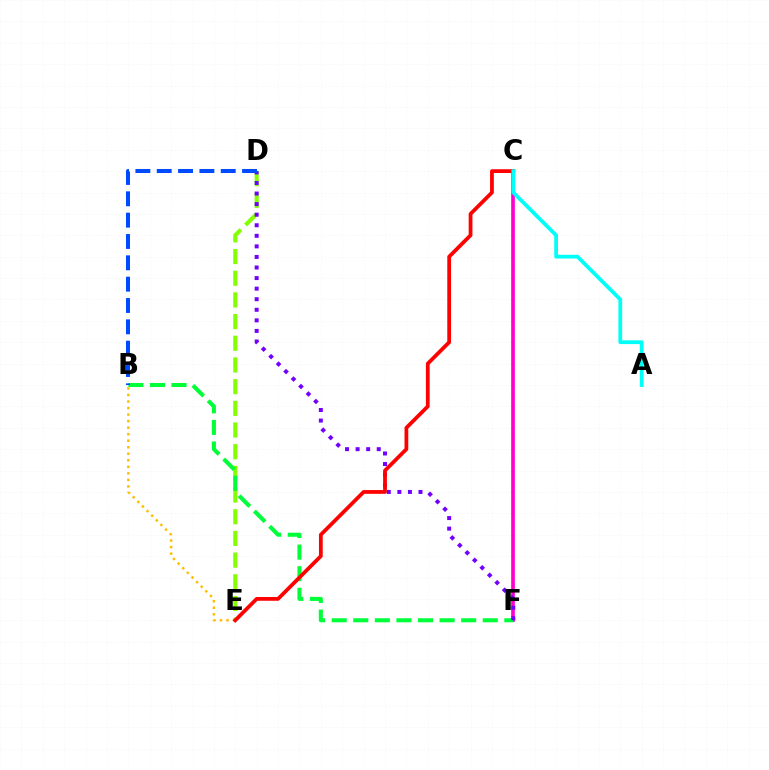{('D', 'E'): [{'color': '#84ff00', 'line_style': 'dashed', 'thickness': 2.95}], ('C', 'F'): [{'color': '#ff00cf', 'line_style': 'solid', 'thickness': 2.64}], ('B', 'E'): [{'color': '#ffbd00', 'line_style': 'dotted', 'thickness': 1.77}], ('B', 'F'): [{'color': '#00ff39', 'line_style': 'dashed', 'thickness': 2.93}], ('D', 'F'): [{'color': '#7200ff', 'line_style': 'dotted', 'thickness': 2.87}], ('B', 'D'): [{'color': '#004bff', 'line_style': 'dashed', 'thickness': 2.9}], ('C', 'E'): [{'color': '#ff0000', 'line_style': 'solid', 'thickness': 2.71}], ('A', 'C'): [{'color': '#00fff6', 'line_style': 'solid', 'thickness': 2.71}]}